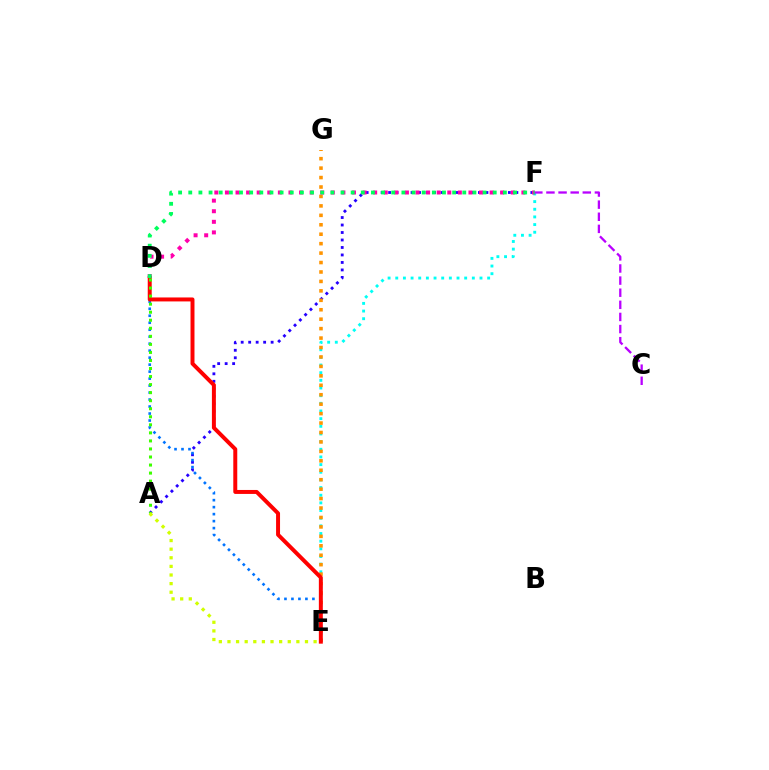{('E', 'F'): [{'color': '#00fff6', 'line_style': 'dotted', 'thickness': 2.08}], ('A', 'F'): [{'color': '#2500ff', 'line_style': 'dotted', 'thickness': 2.03}], ('E', 'G'): [{'color': '#ff9400', 'line_style': 'dotted', 'thickness': 2.57}], ('D', 'F'): [{'color': '#ff00ac', 'line_style': 'dotted', 'thickness': 2.88}, {'color': '#00ff5c', 'line_style': 'dotted', 'thickness': 2.76}], ('D', 'E'): [{'color': '#0074ff', 'line_style': 'dotted', 'thickness': 1.9}, {'color': '#ff0000', 'line_style': 'solid', 'thickness': 2.86}], ('C', 'F'): [{'color': '#b900ff', 'line_style': 'dashed', 'thickness': 1.65}], ('A', 'D'): [{'color': '#3dff00', 'line_style': 'dotted', 'thickness': 2.19}], ('A', 'E'): [{'color': '#d1ff00', 'line_style': 'dotted', 'thickness': 2.34}]}